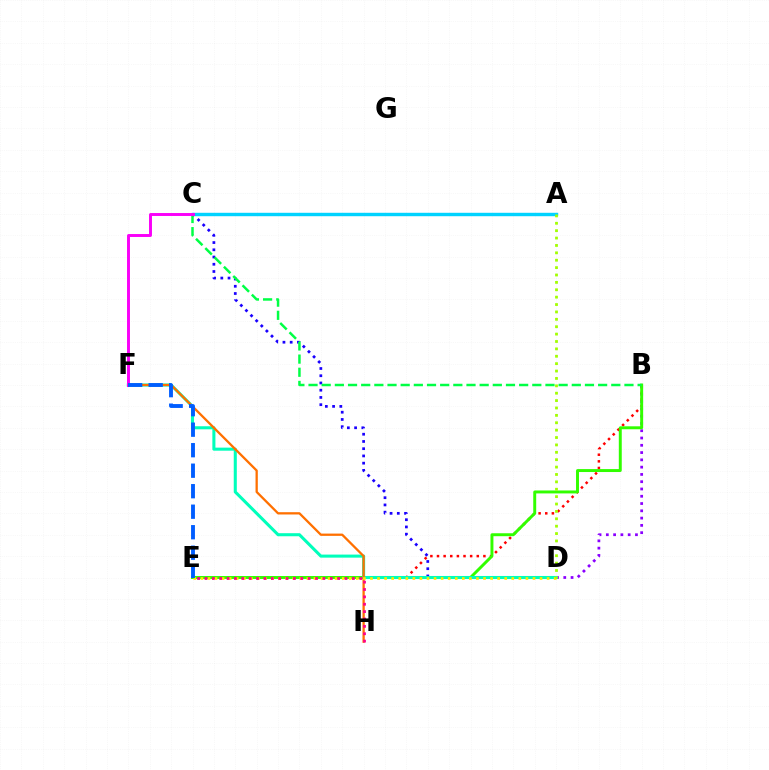{('B', 'D'): [{'color': '#8a00ff', 'line_style': 'dotted', 'thickness': 1.98}], ('B', 'E'): [{'color': '#ff0000', 'line_style': 'dotted', 'thickness': 1.8}, {'color': '#31ff00', 'line_style': 'solid', 'thickness': 2.12}], ('C', 'D'): [{'color': '#1900ff', 'line_style': 'dotted', 'thickness': 1.97}], ('D', 'F'): [{'color': '#00ffbb', 'line_style': 'solid', 'thickness': 2.2}], ('A', 'C'): [{'color': '#00d3ff', 'line_style': 'solid', 'thickness': 2.46}], ('F', 'H'): [{'color': '#ff7000', 'line_style': 'solid', 'thickness': 1.64}], ('B', 'C'): [{'color': '#00ff45', 'line_style': 'dashed', 'thickness': 1.79}], ('D', 'E'): [{'color': '#ffe600', 'line_style': 'dotted', 'thickness': 1.92}], ('C', 'F'): [{'color': '#fa00f9', 'line_style': 'solid', 'thickness': 2.12}], ('A', 'D'): [{'color': '#a2ff00', 'line_style': 'dotted', 'thickness': 2.01}], ('E', 'H'): [{'color': '#ff0088', 'line_style': 'dotted', 'thickness': 2.0}], ('E', 'F'): [{'color': '#005dff', 'line_style': 'dashed', 'thickness': 2.79}]}